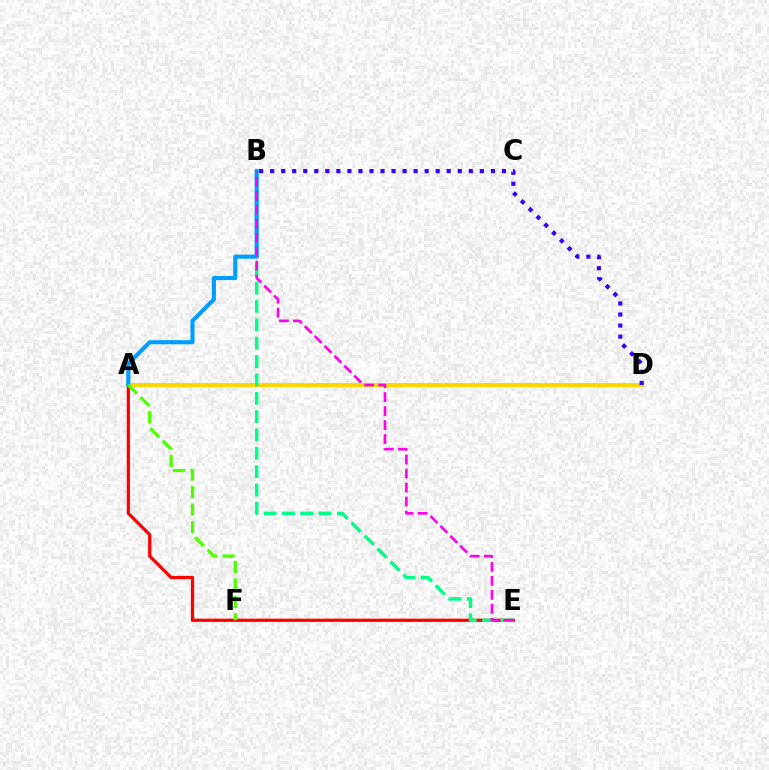{('A', 'E'): [{'color': '#ff0000', 'line_style': 'solid', 'thickness': 2.32}], ('A', 'D'): [{'color': '#ffd500', 'line_style': 'solid', 'thickness': 2.94}], ('B', 'E'): [{'color': '#00ff86', 'line_style': 'dashed', 'thickness': 2.49}, {'color': '#ff00ed', 'line_style': 'dashed', 'thickness': 1.9}], ('A', 'B'): [{'color': '#009eff', 'line_style': 'solid', 'thickness': 2.96}], ('B', 'D'): [{'color': '#3700ff', 'line_style': 'dotted', 'thickness': 3.0}], ('A', 'F'): [{'color': '#4fff00', 'line_style': 'dashed', 'thickness': 2.38}]}